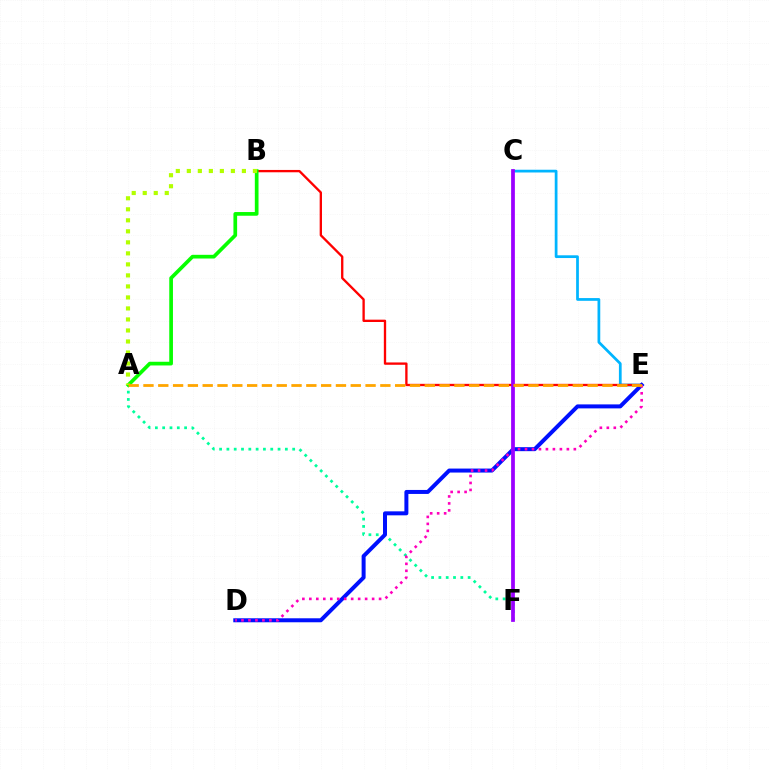{('C', 'E'): [{'color': '#00b5ff', 'line_style': 'solid', 'thickness': 1.98}], ('B', 'E'): [{'color': '#ff0000', 'line_style': 'solid', 'thickness': 1.68}], ('A', 'F'): [{'color': '#00ff9d', 'line_style': 'dotted', 'thickness': 1.99}], ('D', 'E'): [{'color': '#0010ff', 'line_style': 'solid', 'thickness': 2.87}, {'color': '#ff00bd', 'line_style': 'dotted', 'thickness': 1.89}], ('A', 'B'): [{'color': '#08ff00', 'line_style': 'solid', 'thickness': 2.66}, {'color': '#b3ff00', 'line_style': 'dotted', 'thickness': 2.99}], ('C', 'F'): [{'color': '#9b00ff', 'line_style': 'solid', 'thickness': 2.7}], ('A', 'E'): [{'color': '#ffa500', 'line_style': 'dashed', 'thickness': 2.01}]}